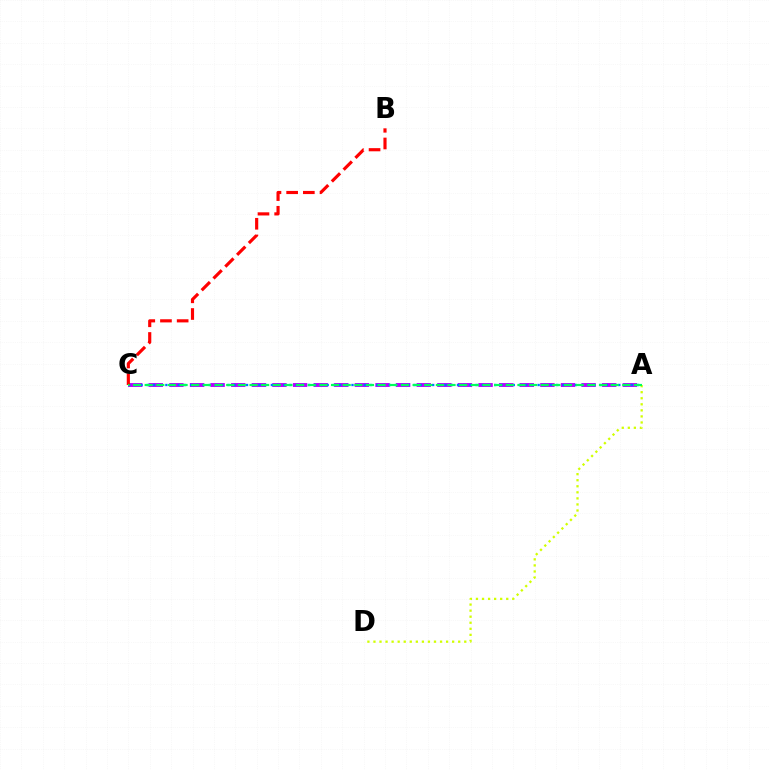{('A', 'D'): [{'color': '#d1ff00', 'line_style': 'dotted', 'thickness': 1.64}], ('A', 'C'): [{'color': '#b900ff', 'line_style': 'dashed', 'thickness': 2.8}, {'color': '#0074ff', 'line_style': 'dotted', 'thickness': 1.69}, {'color': '#00ff5c', 'line_style': 'dashed', 'thickness': 1.58}], ('B', 'C'): [{'color': '#ff0000', 'line_style': 'dashed', 'thickness': 2.27}]}